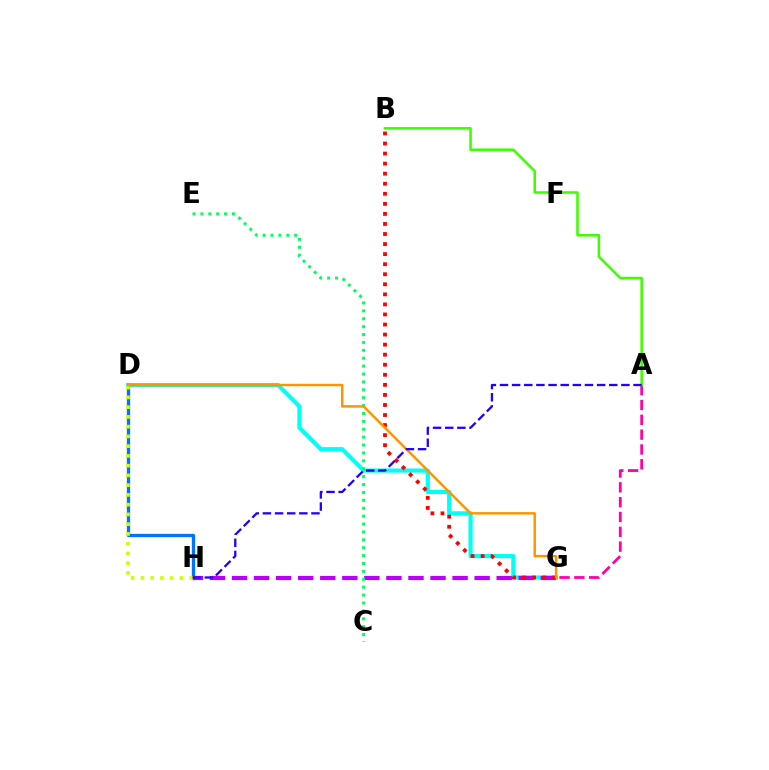{('D', 'G'): [{'color': '#00fff6', 'line_style': 'solid', 'thickness': 2.99}, {'color': '#ff9400', 'line_style': 'solid', 'thickness': 1.78}], ('D', 'H'): [{'color': '#0074ff', 'line_style': 'solid', 'thickness': 2.38}, {'color': '#d1ff00', 'line_style': 'dotted', 'thickness': 2.65}], ('A', 'G'): [{'color': '#ff00ac', 'line_style': 'dashed', 'thickness': 2.01}], ('A', 'B'): [{'color': '#3dff00', 'line_style': 'solid', 'thickness': 1.85}], ('G', 'H'): [{'color': '#b900ff', 'line_style': 'dashed', 'thickness': 3.0}], ('C', 'E'): [{'color': '#00ff5c', 'line_style': 'dotted', 'thickness': 2.15}], ('B', 'G'): [{'color': '#ff0000', 'line_style': 'dotted', 'thickness': 2.73}], ('A', 'H'): [{'color': '#2500ff', 'line_style': 'dashed', 'thickness': 1.65}]}